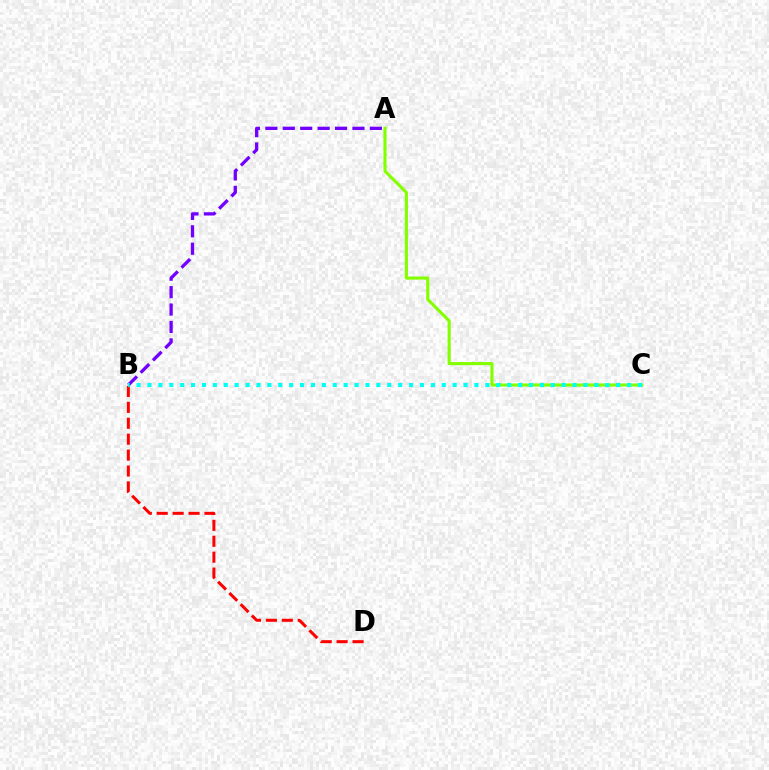{('A', 'B'): [{'color': '#7200ff', 'line_style': 'dashed', 'thickness': 2.37}], ('B', 'D'): [{'color': '#ff0000', 'line_style': 'dashed', 'thickness': 2.16}], ('A', 'C'): [{'color': '#84ff00', 'line_style': 'solid', 'thickness': 2.25}], ('B', 'C'): [{'color': '#00fff6', 'line_style': 'dotted', 'thickness': 2.96}]}